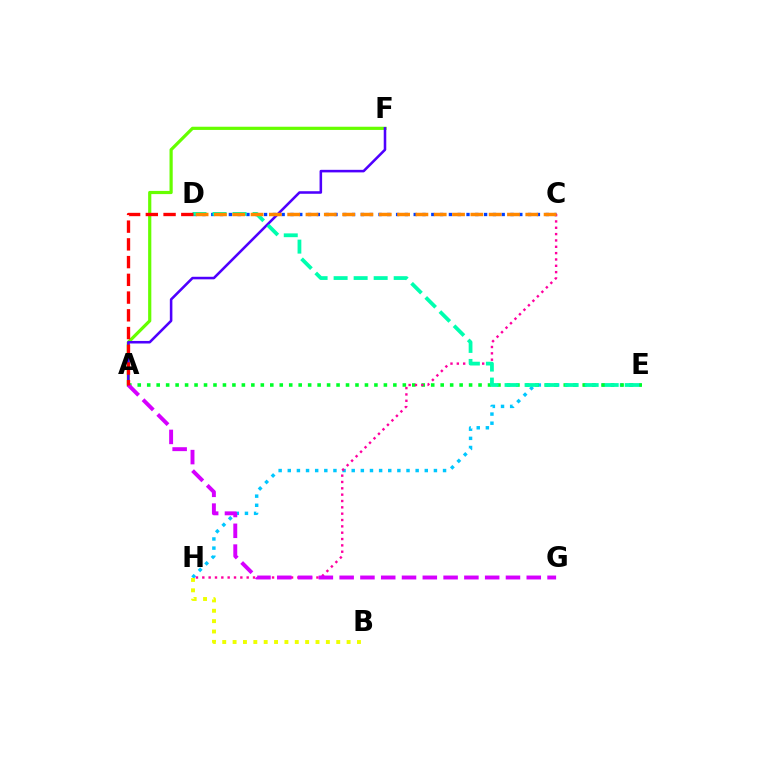{('C', 'D'): [{'color': '#003fff', 'line_style': 'dotted', 'thickness': 2.39}, {'color': '#ff8800', 'line_style': 'dashed', 'thickness': 2.49}], ('E', 'H'): [{'color': '#00c7ff', 'line_style': 'dotted', 'thickness': 2.48}], ('A', 'E'): [{'color': '#00ff27', 'line_style': 'dotted', 'thickness': 2.57}], ('C', 'H'): [{'color': '#ff00a0', 'line_style': 'dotted', 'thickness': 1.72}], ('B', 'H'): [{'color': '#eeff00', 'line_style': 'dotted', 'thickness': 2.82}], ('A', 'F'): [{'color': '#66ff00', 'line_style': 'solid', 'thickness': 2.3}, {'color': '#4f00ff', 'line_style': 'solid', 'thickness': 1.84}], ('D', 'E'): [{'color': '#00ffaf', 'line_style': 'dashed', 'thickness': 2.72}], ('A', 'G'): [{'color': '#d600ff', 'line_style': 'dashed', 'thickness': 2.82}], ('A', 'D'): [{'color': '#ff0000', 'line_style': 'dashed', 'thickness': 2.41}]}